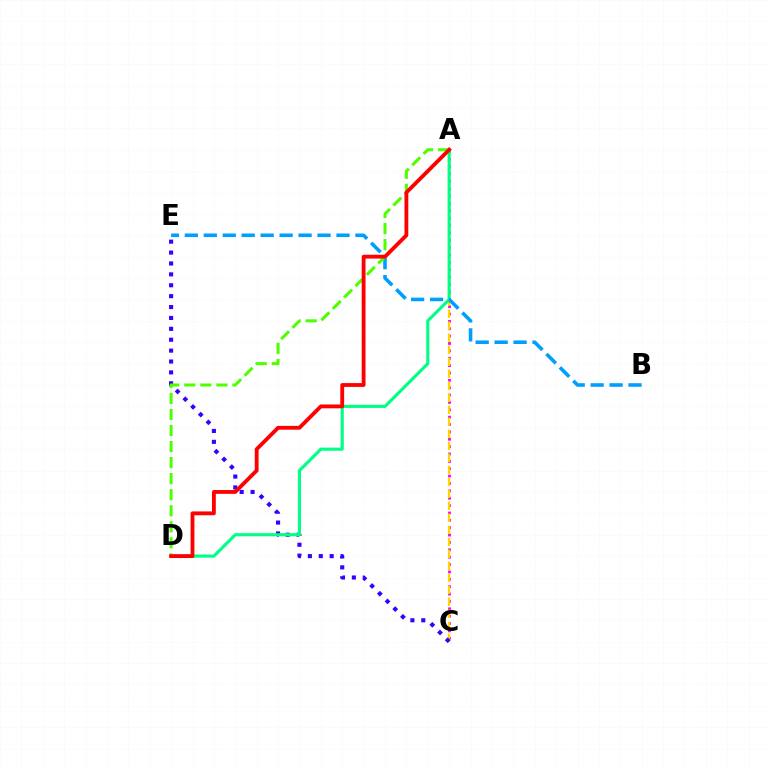{('A', 'C'): [{'color': '#ff00ed', 'line_style': 'dotted', 'thickness': 2.0}, {'color': '#ffd500', 'line_style': 'dashed', 'thickness': 1.63}], ('C', 'E'): [{'color': '#3700ff', 'line_style': 'dotted', 'thickness': 2.96}], ('A', 'D'): [{'color': '#00ff86', 'line_style': 'solid', 'thickness': 2.25}, {'color': '#4fff00', 'line_style': 'dashed', 'thickness': 2.18}, {'color': '#ff0000', 'line_style': 'solid', 'thickness': 2.76}], ('B', 'E'): [{'color': '#009eff', 'line_style': 'dashed', 'thickness': 2.58}]}